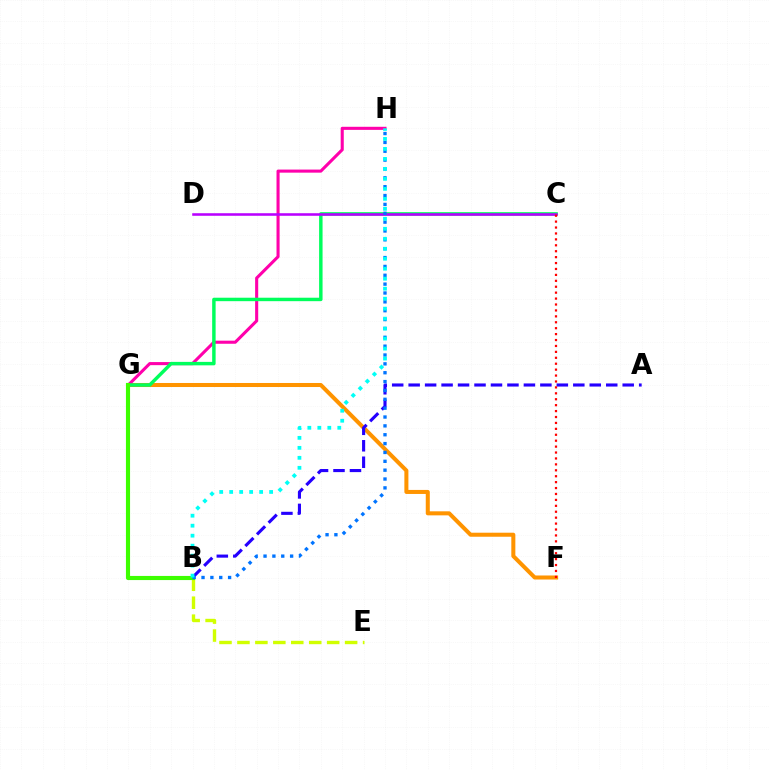{('F', 'G'): [{'color': '#ff9400', 'line_style': 'solid', 'thickness': 2.9}], ('B', 'E'): [{'color': '#d1ff00', 'line_style': 'dashed', 'thickness': 2.44}], ('A', 'B'): [{'color': '#2500ff', 'line_style': 'dashed', 'thickness': 2.24}], ('G', 'H'): [{'color': '#ff00ac', 'line_style': 'solid', 'thickness': 2.22}], ('C', 'G'): [{'color': '#00ff5c', 'line_style': 'solid', 'thickness': 2.49}], ('B', 'G'): [{'color': '#3dff00', 'line_style': 'solid', 'thickness': 2.97}], ('C', 'D'): [{'color': '#b900ff', 'line_style': 'solid', 'thickness': 1.85}], ('B', 'H'): [{'color': '#0074ff', 'line_style': 'dotted', 'thickness': 2.41}, {'color': '#00fff6', 'line_style': 'dotted', 'thickness': 2.71}], ('C', 'F'): [{'color': '#ff0000', 'line_style': 'dotted', 'thickness': 1.61}]}